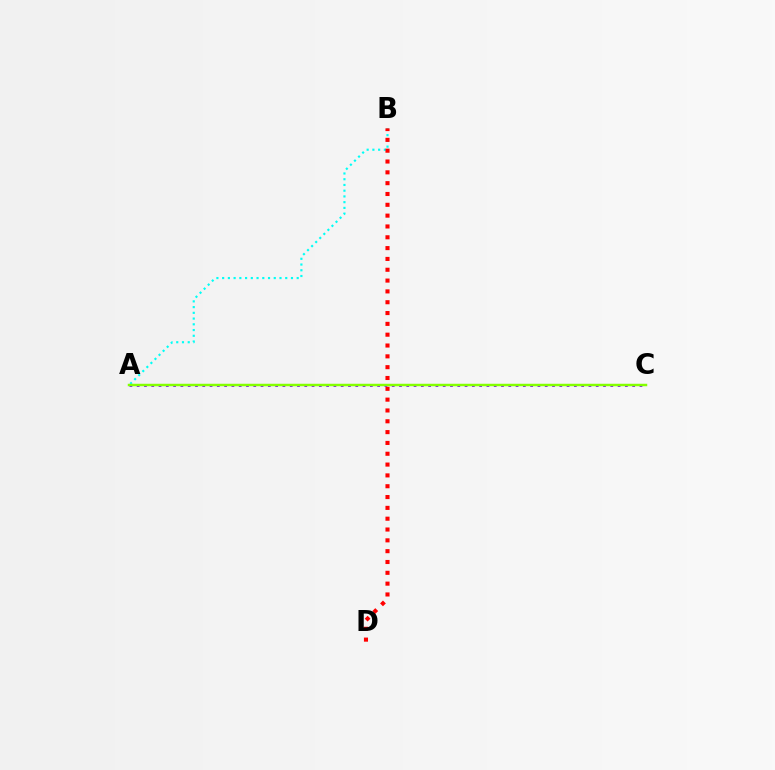{('A', 'B'): [{'color': '#00fff6', 'line_style': 'dotted', 'thickness': 1.56}], ('B', 'D'): [{'color': '#ff0000', 'line_style': 'dotted', 'thickness': 2.94}], ('A', 'C'): [{'color': '#7200ff', 'line_style': 'dotted', 'thickness': 1.98}, {'color': '#84ff00', 'line_style': 'solid', 'thickness': 1.78}]}